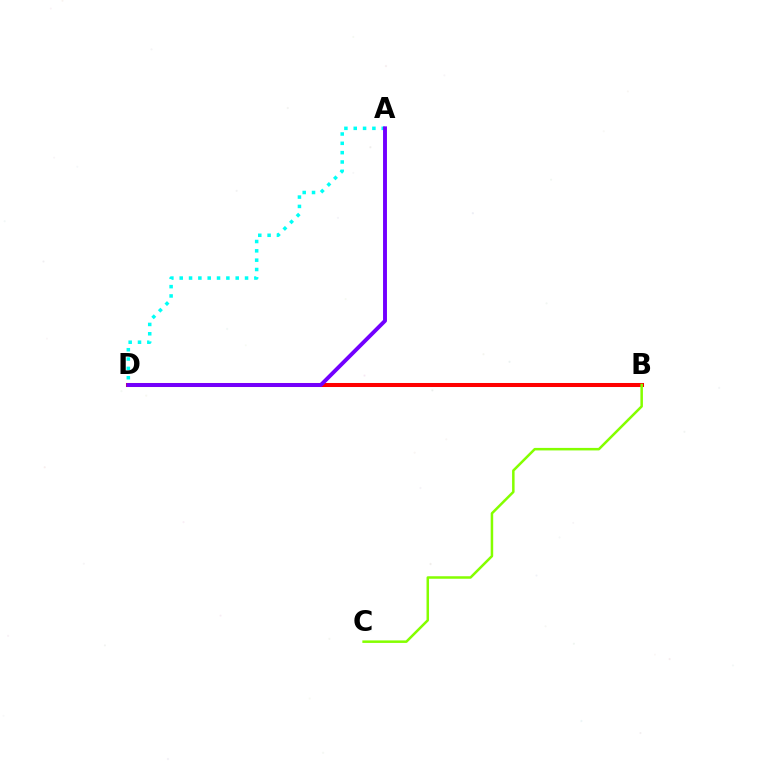{('A', 'D'): [{'color': '#00fff6', 'line_style': 'dotted', 'thickness': 2.54}, {'color': '#7200ff', 'line_style': 'solid', 'thickness': 2.82}], ('B', 'D'): [{'color': '#ff0000', 'line_style': 'solid', 'thickness': 2.9}], ('B', 'C'): [{'color': '#84ff00', 'line_style': 'solid', 'thickness': 1.81}]}